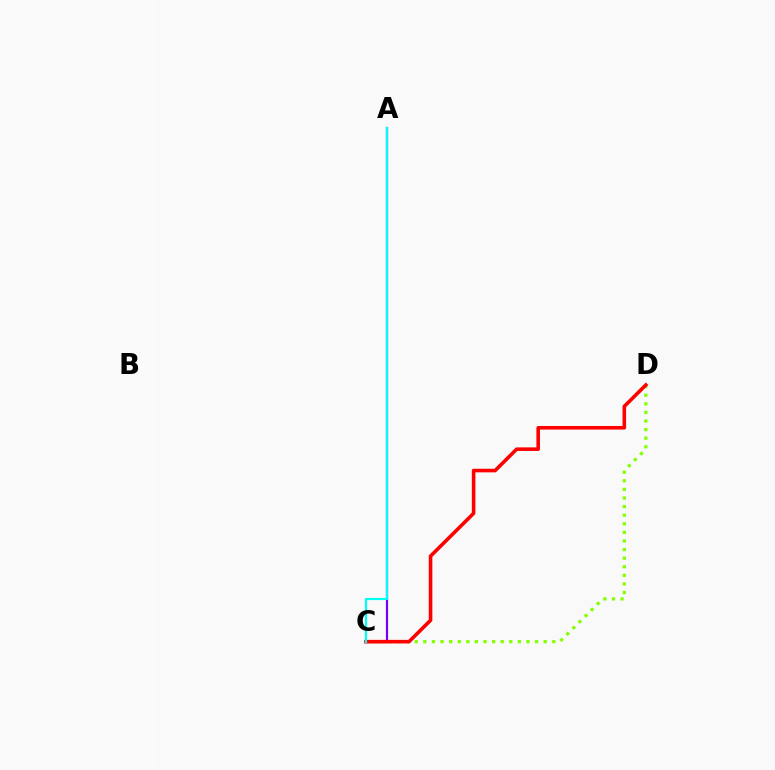{('A', 'C'): [{'color': '#7200ff', 'line_style': 'solid', 'thickness': 1.59}, {'color': '#00fff6', 'line_style': 'solid', 'thickness': 1.59}], ('C', 'D'): [{'color': '#84ff00', 'line_style': 'dotted', 'thickness': 2.34}, {'color': '#ff0000', 'line_style': 'solid', 'thickness': 2.58}]}